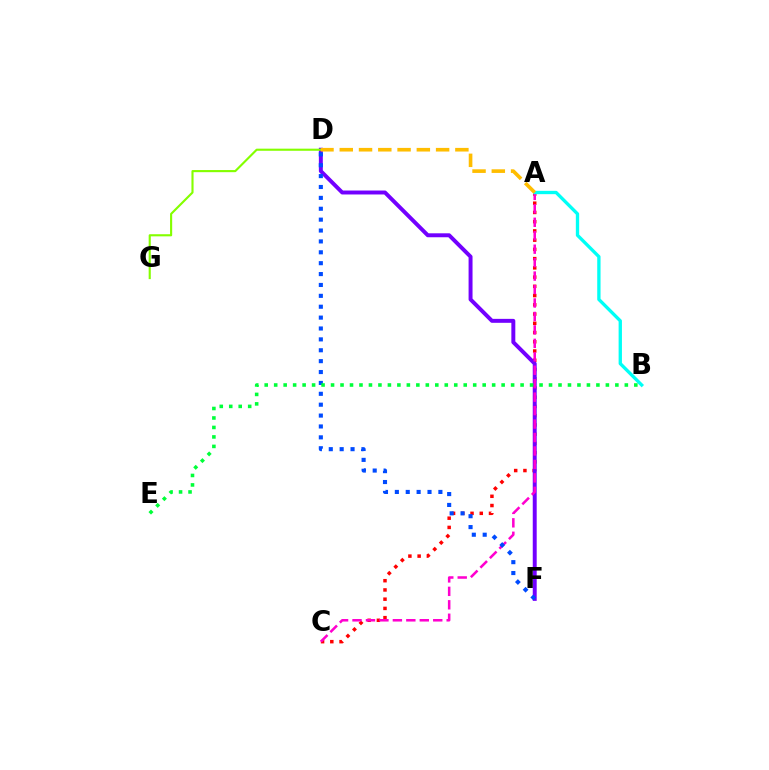{('A', 'C'): [{'color': '#ff0000', 'line_style': 'dotted', 'thickness': 2.51}, {'color': '#ff00cf', 'line_style': 'dashed', 'thickness': 1.83}], ('D', 'F'): [{'color': '#7200ff', 'line_style': 'solid', 'thickness': 2.84}, {'color': '#004bff', 'line_style': 'dotted', 'thickness': 2.96}], ('A', 'B'): [{'color': '#00fff6', 'line_style': 'solid', 'thickness': 2.39}], ('D', 'G'): [{'color': '#84ff00', 'line_style': 'solid', 'thickness': 1.53}], ('B', 'E'): [{'color': '#00ff39', 'line_style': 'dotted', 'thickness': 2.57}], ('A', 'D'): [{'color': '#ffbd00', 'line_style': 'dashed', 'thickness': 2.62}]}